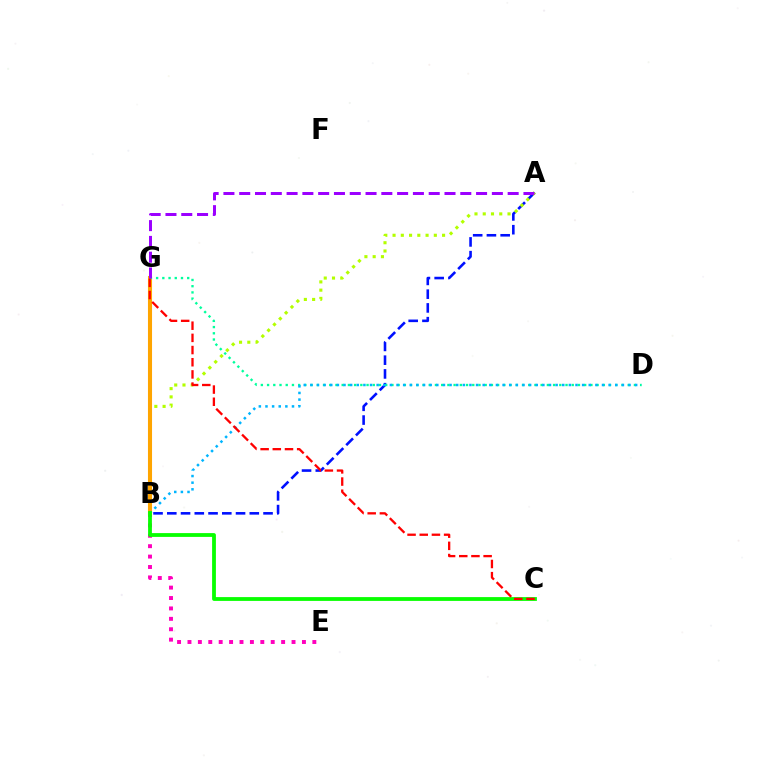{('A', 'B'): [{'color': '#0010ff', 'line_style': 'dashed', 'thickness': 1.87}, {'color': '#b3ff00', 'line_style': 'dotted', 'thickness': 2.24}], ('B', 'E'): [{'color': '#ff00bd', 'line_style': 'dotted', 'thickness': 2.83}], ('B', 'G'): [{'color': '#ffa500', 'line_style': 'solid', 'thickness': 2.94}], ('D', 'G'): [{'color': '#00ff9d', 'line_style': 'dotted', 'thickness': 1.69}], ('A', 'G'): [{'color': '#9b00ff', 'line_style': 'dashed', 'thickness': 2.15}], ('B', 'D'): [{'color': '#00b5ff', 'line_style': 'dotted', 'thickness': 1.8}], ('B', 'C'): [{'color': '#08ff00', 'line_style': 'solid', 'thickness': 2.73}], ('C', 'G'): [{'color': '#ff0000', 'line_style': 'dashed', 'thickness': 1.65}]}